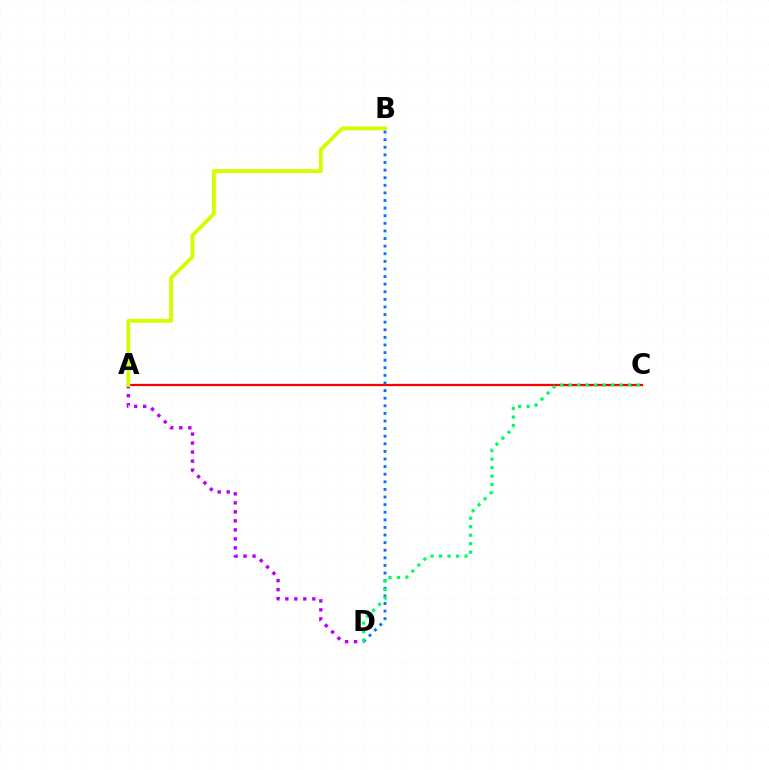{('A', 'C'): [{'color': '#ff0000', 'line_style': 'solid', 'thickness': 1.61}], ('A', 'D'): [{'color': '#b900ff', 'line_style': 'dotted', 'thickness': 2.45}], ('A', 'B'): [{'color': '#d1ff00', 'line_style': 'solid', 'thickness': 2.77}], ('B', 'D'): [{'color': '#0074ff', 'line_style': 'dotted', 'thickness': 2.07}], ('C', 'D'): [{'color': '#00ff5c', 'line_style': 'dotted', 'thickness': 2.31}]}